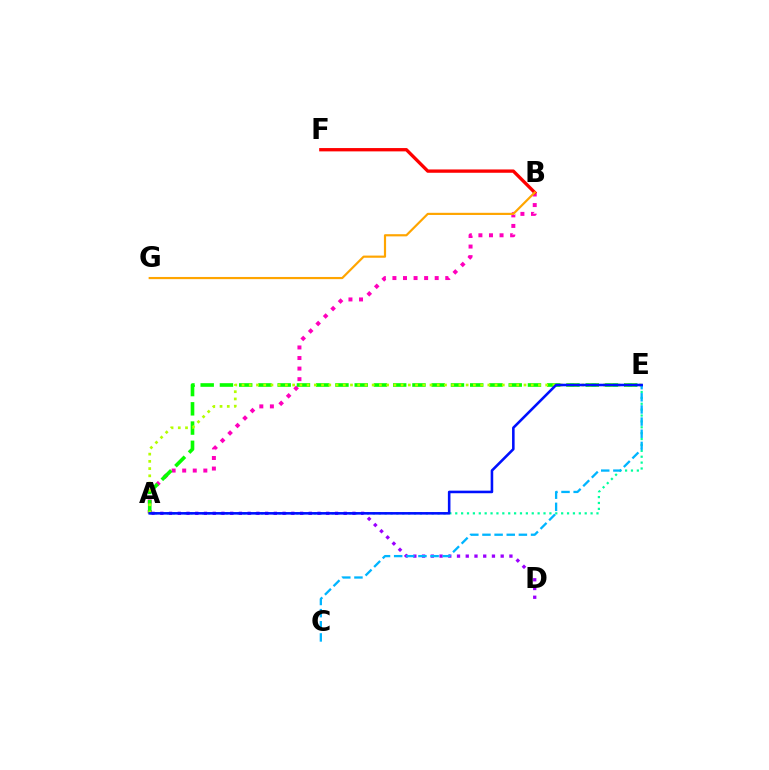{('A', 'E'): [{'color': '#00ff9d', 'line_style': 'dotted', 'thickness': 1.6}, {'color': '#08ff00', 'line_style': 'dashed', 'thickness': 2.62}, {'color': '#b3ff00', 'line_style': 'dotted', 'thickness': 1.96}, {'color': '#0010ff', 'line_style': 'solid', 'thickness': 1.85}], ('A', 'B'): [{'color': '#ff00bd', 'line_style': 'dotted', 'thickness': 2.87}], ('B', 'F'): [{'color': '#ff0000', 'line_style': 'solid', 'thickness': 2.39}], ('A', 'D'): [{'color': '#9b00ff', 'line_style': 'dotted', 'thickness': 2.37}], ('C', 'E'): [{'color': '#00b5ff', 'line_style': 'dashed', 'thickness': 1.65}], ('B', 'G'): [{'color': '#ffa500', 'line_style': 'solid', 'thickness': 1.57}]}